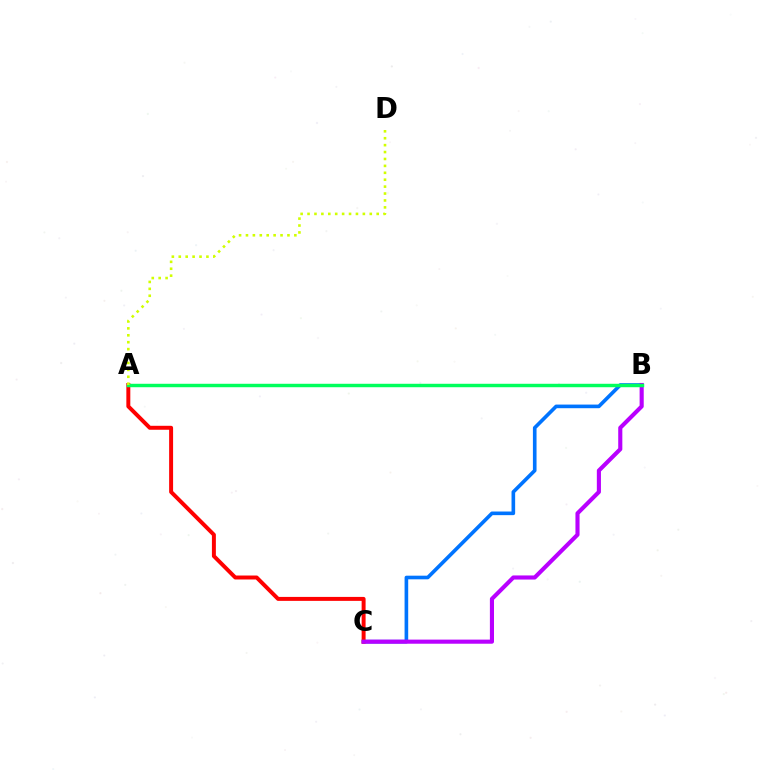{('B', 'C'): [{'color': '#0074ff', 'line_style': 'solid', 'thickness': 2.61}, {'color': '#b900ff', 'line_style': 'solid', 'thickness': 2.96}], ('A', 'C'): [{'color': '#ff0000', 'line_style': 'solid', 'thickness': 2.85}], ('A', 'B'): [{'color': '#00ff5c', 'line_style': 'solid', 'thickness': 2.48}], ('A', 'D'): [{'color': '#d1ff00', 'line_style': 'dotted', 'thickness': 1.88}]}